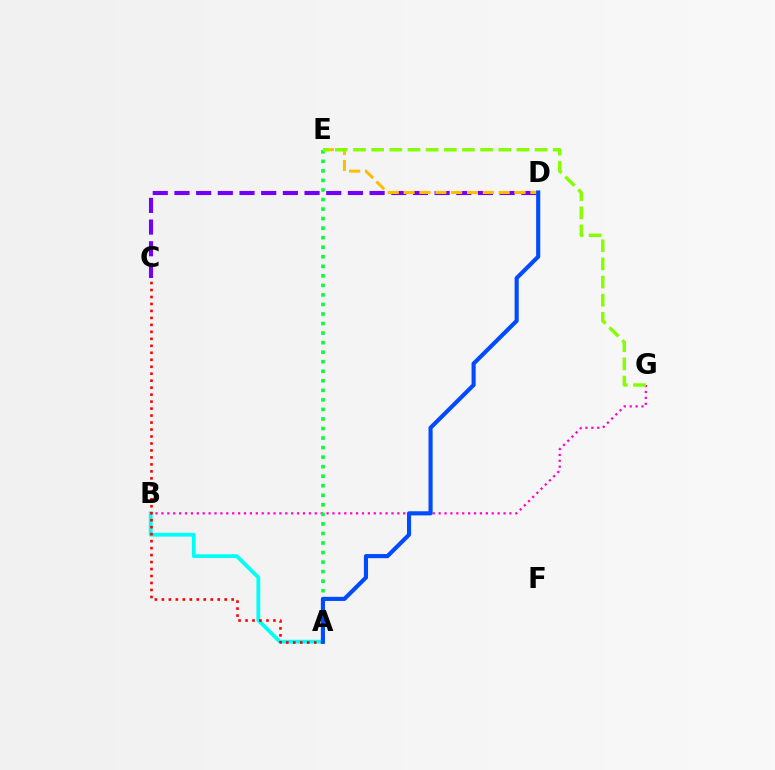{('A', 'B'): [{'color': '#00fff6', 'line_style': 'solid', 'thickness': 2.74}], ('B', 'G'): [{'color': '#ff00cf', 'line_style': 'dotted', 'thickness': 1.6}], ('A', 'E'): [{'color': '#00ff39', 'line_style': 'dotted', 'thickness': 2.59}], ('C', 'D'): [{'color': '#7200ff', 'line_style': 'dashed', 'thickness': 2.95}], ('A', 'C'): [{'color': '#ff0000', 'line_style': 'dotted', 'thickness': 1.9}], ('D', 'E'): [{'color': '#ffbd00', 'line_style': 'dashed', 'thickness': 2.15}], ('A', 'D'): [{'color': '#004bff', 'line_style': 'solid', 'thickness': 2.96}], ('E', 'G'): [{'color': '#84ff00', 'line_style': 'dashed', 'thickness': 2.47}]}